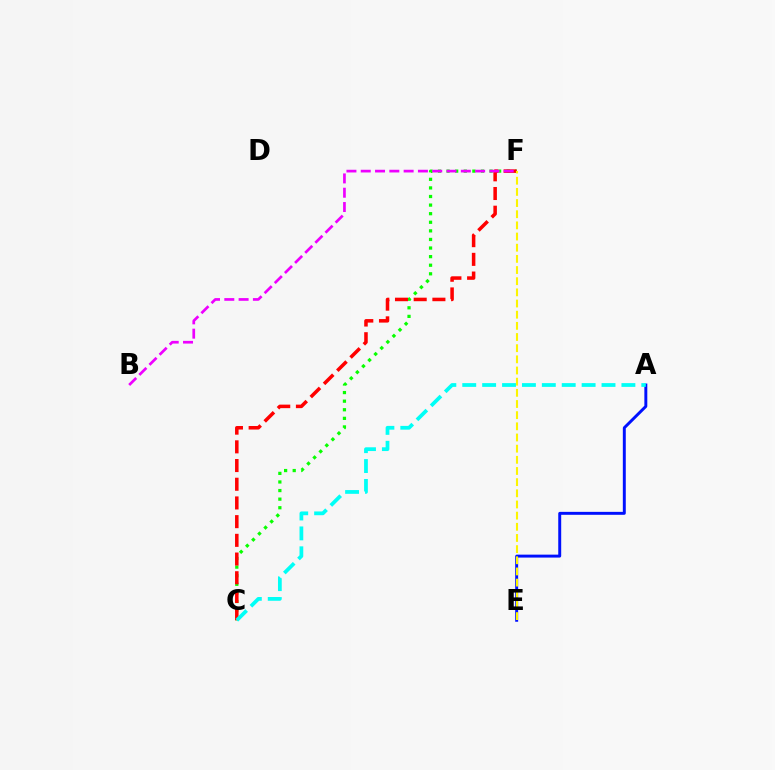{('C', 'F'): [{'color': '#08ff00', 'line_style': 'dotted', 'thickness': 2.33}, {'color': '#ff0000', 'line_style': 'dashed', 'thickness': 2.54}], ('A', 'E'): [{'color': '#0010ff', 'line_style': 'solid', 'thickness': 2.12}], ('B', 'F'): [{'color': '#ee00ff', 'line_style': 'dashed', 'thickness': 1.94}], ('A', 'C'): [{'color': '#00fff6', 'line_style': 'dashed', 'thickness': 2.7}], ('E', 'F'): [{'color': '#fcf500', 'line_style': 'dashed', 'thickness': 1.52}]}